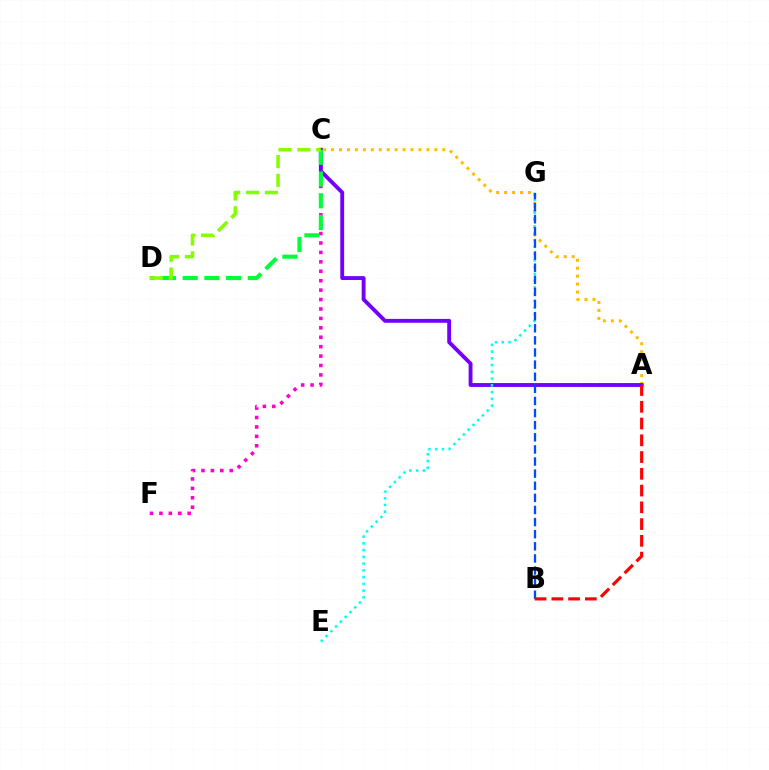{('A', 'C'): [{'color': '#ffbd00', 'line_style': 'dotted', 'thickness': 2.16}, {'color': '#7200ff', 'line_style': 'solid', 'thickness': 2.78}], ('C', 'F'): [{'color': '#ff00cf', 'line_style': 'dotted', 'thickness': 2.56}], ('E', 'G'): [{'color': '#00fff6', 'line_style': 'dotted', 'thickness': 1.83}], ('C', 'D'): [{'color': '#00ff39', 'line_style': 'dashed', 'thickness': 2.95}, {'color': '#84ff00', 'line_style': 'dashed', 'thickness': 2.56}], ('B', 'G'): [{'color': '#004bff', 'line_style': 'dashed', 'thickness': 1.65}], ('A', 'B'): [{'color': '#ff0000', 'line_style': 'dashed', 'thickness': 2.28}]}